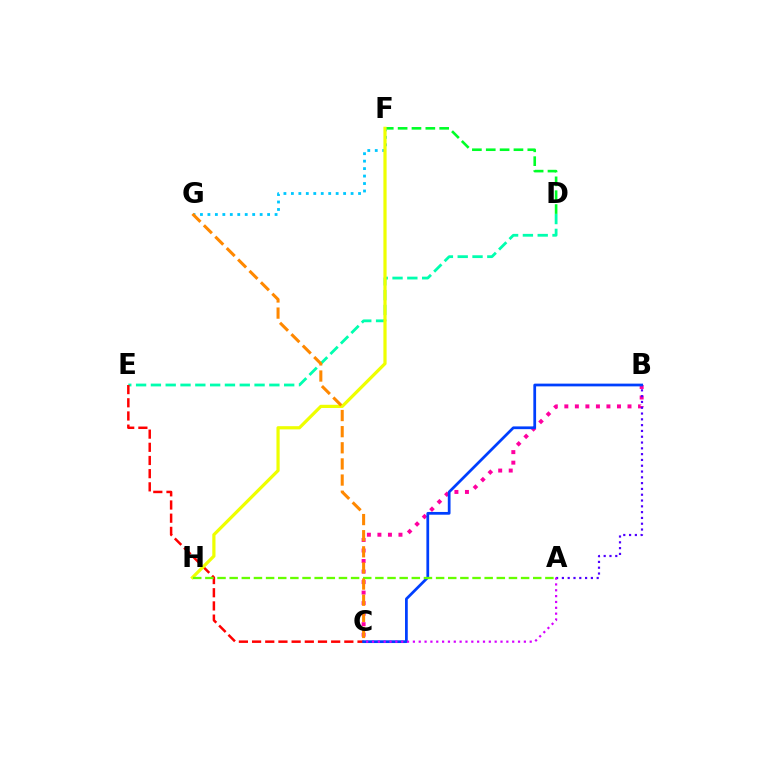{('D', 'E'): [{'color': '#00ffaf', 'line_style': 'dashed', 'thickness': 2.01}], ('D', 'F'): [{'color': '#00ff27', 'line_style': 'dashed', 'thickness': 1.88}], ('F', 'G'): [{'color': '#00c7ff', 'line_style': 'dotted', 'thickness': 2.03}], ('C', 'E'): [{'color': '#ff0000', 'line_style': 'dashed', 'thickness': 1.79}], ('F', 'H'): [{'color': '#eeff00', 'line_style': 'solid', 'thickness': 2.31}], ('B', 'C'): [{'color': '#ff00a0', 'line_style': 'dotted', 'thickness': 2.86}, {'color': '#003fff', 'line_style': 'solid', 'thickness': 1.98}], ('A', 'B'): [{'color': '#4f00ff', 'line_style': 'dotted', 'thickness': 1.58}], ('A', 'H'): [{'color': '#66ff00', 'line_style': 'dashed', 'thickness': 1.65}], ('C', 'G'): [{'color': '#ff8800', 'line_style': 'dashed', 'thickness': 2.19}], ('A', 'C'): [{'color': '#d600ff', 'line_style': 'dotted', 'thickness': 1.59}]}